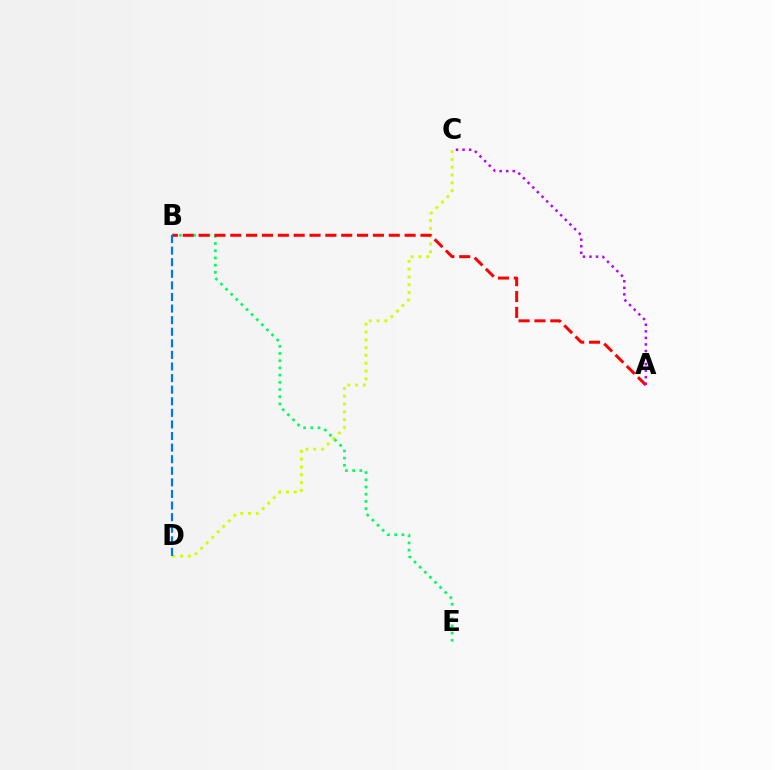{('C', 'D'): [{'color': '#d1ff00', 'line_style': 'dotted', 'thickness': 2.12}], ('B', 'E'): [{'color': '#00ff5c', 'line_style': 'dotted', 'thickness': 1.96}], ('A', 'B'): [{'color': '#ff0000', 'line_style': 'dashed', 'thickness': 2.15}], ('B', 'D'): [{'color': '#0074ff', 'line_style': 'dashed', 'thickness': 1.57}], ('A', 'C'): [{'color': '#b900ff', 'line_style': 'dotted', 'thickness': 1.78}]}